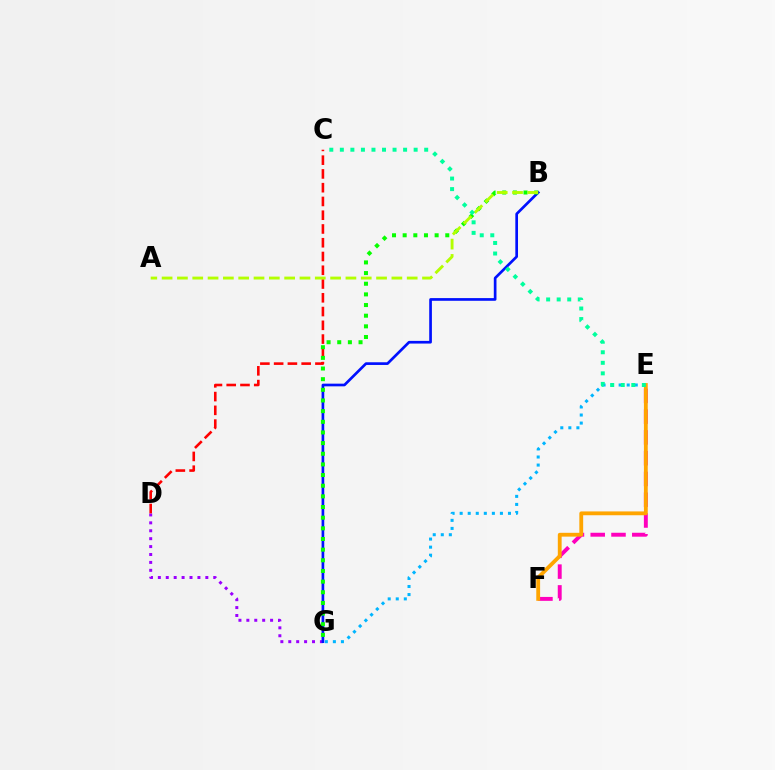{('D', 'G'): [{'color': '#9b00ff', 'line_style': 'dotted', 'thickness': 2.15}], ('B', 'G'): [{'color': '#0010ff', 'line_style': 'solid', 'thickness': 1.93}, {'color': '#08ff00', 'line_style': 'dotted', 'thickness': 2.89}], ('E', 'G'): [{'color': '#00b5ff', 'line_style': 'dotted', 'thickness': 2.19}], ('E', 'F'): [{'color': '#ff00bd', 'line_style': 'dashed', 'thickness': 2.82}, {'color': '#ffa500', 'line_style': 'solid', 'thickness': 2.75}], ('C', 'D'): [{'color': '#ff0000', 'line_style': 'dashed', 'thickness': 1.87}], ('A', 'B'): [{'color': '#b3ff00', 'line_style': 'dashed', 'thickness': 2.08}], ('C', 'E'): [{'color': '#00ff9d', 'line_style': 'dotted', 'thickness': 2.86}]}